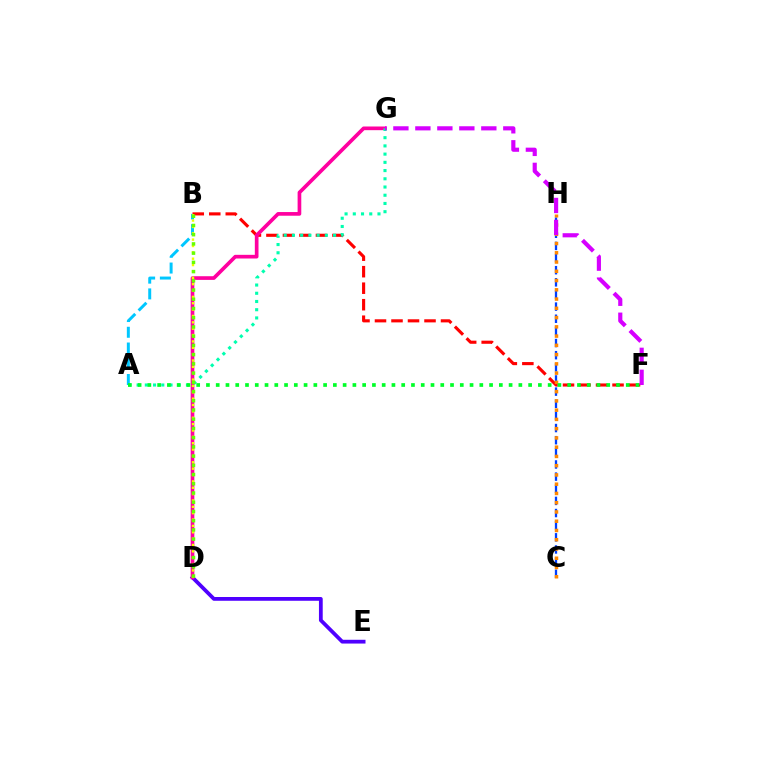{('A', 'B'): [{'color': '#00c7ff', 'line_style': 'dashed', 'thickness': 2.14}], ('D', 'E'): [{'color': '#4f00ff', 'line_style': 'solid', 'thickness': 2.72}], ('C', 'H'): [{'color': '#003fff', 'line_style': 'dashed', 'thickness': 1.65}, {'color': '#ff8800', 'line_style': 'dotted', 'thickness': 2.51}], ('B', 'F'): [{'color': '#ff0000', 'line_style': 'dashed', 'thickness': 2.24}], ('D', 'G'): [{'color': '#ff00a0', 'line_style': 'solid', 'thickness': 2.65}], ('B', 'D'): [{'color': '#eeff00', 'line_style': 'dotted', 'thickness': 1.73}, {'color': '#66ff00', 'line_style': 'dotted', 'thickness': 2.51}], ('A', 'G'): [{'color': '#00ffaf', 'line_style': 'dotted', 'thickness': 2.23}], ('A', 'F'): [{'color': '#00ff27', 'line_style': 'dotted', 'thickness': 2.65}], ('F', 'G'): [{'color': '#d600ff', 'line_style': 'dashed', 'thickness': 2.99}]}